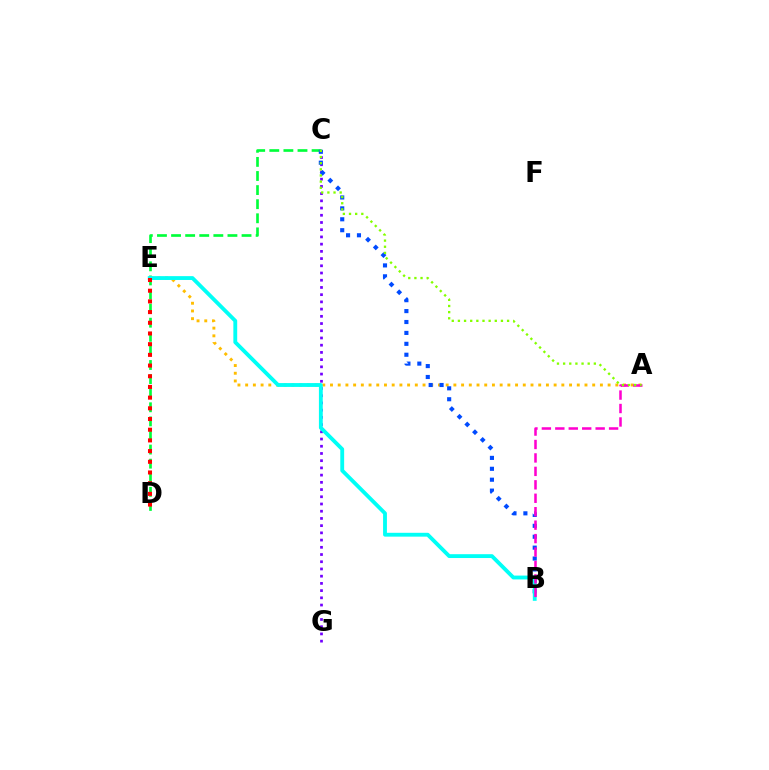{('C', 'D'): [{'color': '#00ff39', 'line_style': 'dashed', 'thickness': 1.91}], ('A', 'E'): [{'color': '#ffbd00', 'line_style': 'dotted', 'thickness': 2.1}], ('C', 'G'): [{'color': '#7200ff', 'line_style': 'dotted', 'thickness': 1.96}], ('B', 'C'): [{'color': '#004bff', 'line_style': 'dotted', 'thickness': 2.96}], ('B', 'E'): [{'color': '#00fff6', 'line_style': 'solid', 'thickness': 2.77}], ('A', 'B'): [{'color': '#ff00cf', 'line_style': 'dashed', 'thickness': 1.83}], ('D', 'E'): [{'color': '#ff0000', 'line_style': 'dotted', 'thickness': 2.91}], ('A', 'C'): [{'color': '#84ff00', 'line_style': 'dotted', 'thickness': 1.67}]}